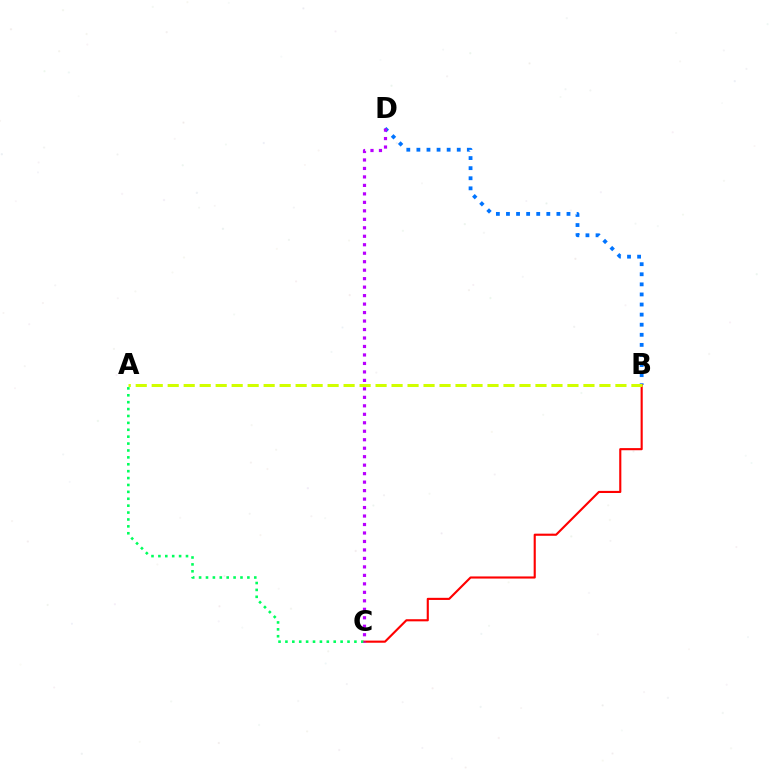{('B', 'D'): [{'color': '#0074ff', 'line_style': 'dotted', 'thickness': 2.74}], ('B', 'C'): [{'color': '#ff0000', 'line_style': 'solid', 'thickness': 1.53}], ('A', 'C'): [{'color': '#00ff5c', 'line_style': 'dotted', 'thickness': 1.87}], ('C', 'D'): [{'color': '#b900ff', 'line_style': 'dotted', 'thickness': 2.3}], ('A', 'B'): [{'color': '#d1ff00', 'line_style': 'dashed', 'thickness': 2.17}]}